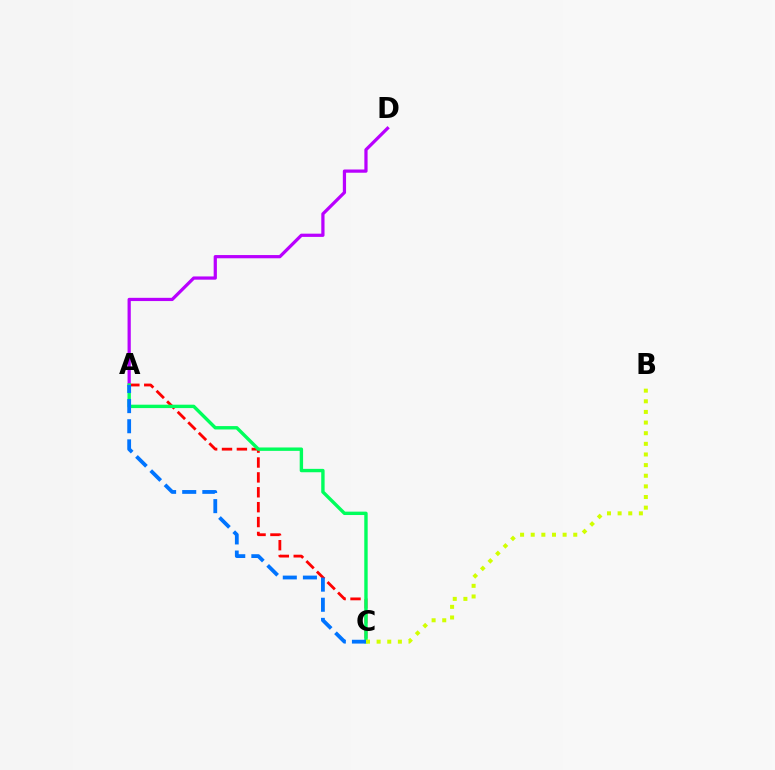{('A', 'C'): [{'color': '#ff0000', 'line_style': 'dashed', 'thickness': 2.02}, {'color': '#00ff5c', 'line_style': 'solid', 'thickness': 2.44}, {'color': '#0074ff', 'line_style': 'dashed', 'thickness': 2.73}], ('A', 'D'): [{'color': '#b900ff', 'line_style': 'solid', 'thickness': 2.33}], ('B', 'C'): [{'color': '#d1ff00', 'line_style': 'dotted', 'thickness': 2.89}]}